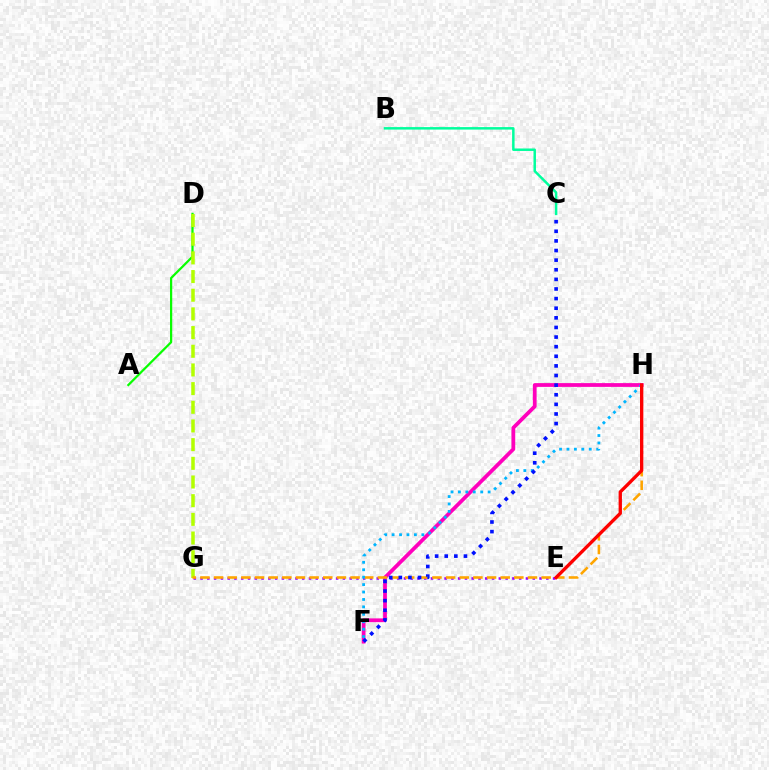{('F', 'H'): [{'color': '#ff00bd', 'line_style': 'solid', 'thickness': 2.71}, {'color': '#00b5ff', 'line_style': 'dotted', 'thickness': 2.02}], ('A', 'D'): [{'color': '#08ff00', 'line_style': 'solid', 'thickness': 1.61}], ('D', 'G'): [{'color': '#b3ff00', 'line_style': 'dashed', 'thickness': 2.54}], ('E', 'G'): [{'color': '#9b00ff', 'line_style': 'dotted', 'thickness': 1.84}], ('B', 'C'): [{'color': '#00ff9d', 'line_style': 'solid', 'thickness': 1.79}], ('G', 'H'): [{'color': '#ffa500', 'line_style': 'dashed', 'thickness': 1.85}], ('E', 'H'): [{'color': '#ff0000', 'line_style': 'solid', 'thickness': 2.39}], ('C', 'F'): [{'color': '#0010ff', 'line_style': 'dotted', 'thickness': 2.61}]}